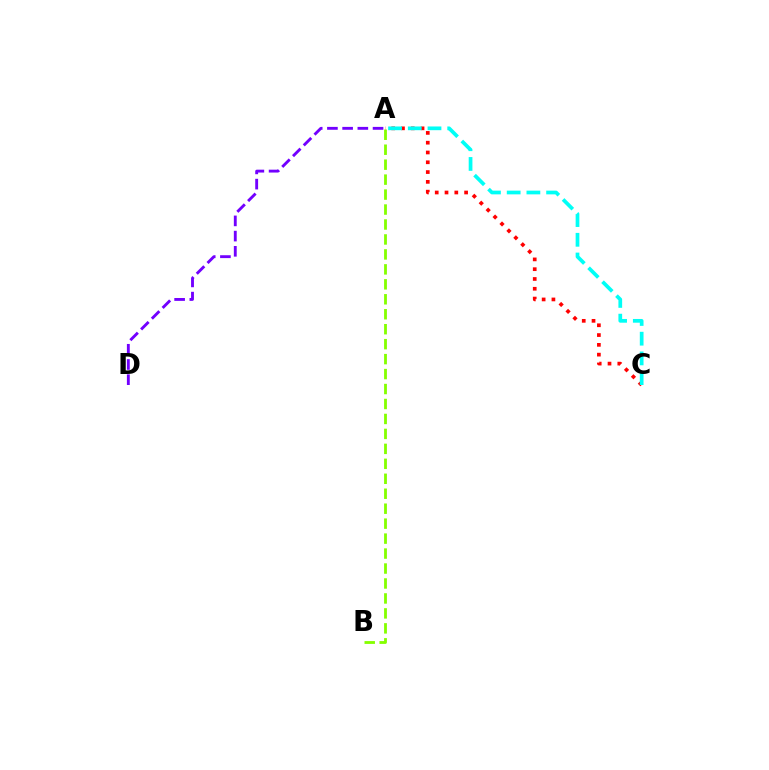{('A', 'B'): [{'color': '#84ff00', 'line_style': 'dashed', 'thickness': 2.03}], ('A', 'C'): [{'color': '#ff0000', 'line_style': 'dotted', 'thickness': 2.66}, {'color': '#00fff6', 'line_style': 'dashed', 'thickness': 2.68}], ('A', 'D'): [{'color': '#7200ff', 'line_style': 'dashed', 'thickness': 2.07}]}